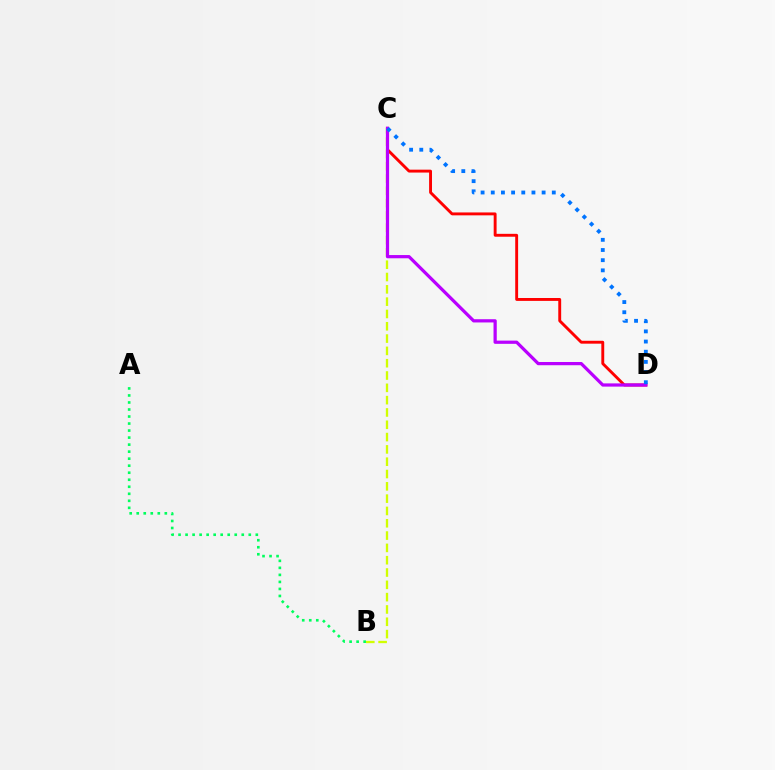{('C', 'D'): [{'color': '#ff0000', 'line_style': 'solid', 'thickness': 2.08}, {'color': '#b900ff', 'line_style': 'solid', 'thickness': 2.32}, {'color': '#0074ff', 'line_style': 'dotted', 'thickness': 2.76}], ('A', 'B'): [{'color': '#00ff5c', 'line_style': 'dotted', 'thickness': 1.91}], ('B', 'C'): [{'color': '#d1ff00', 'line_style': 'dashed', 'thickness': 1.67}]}